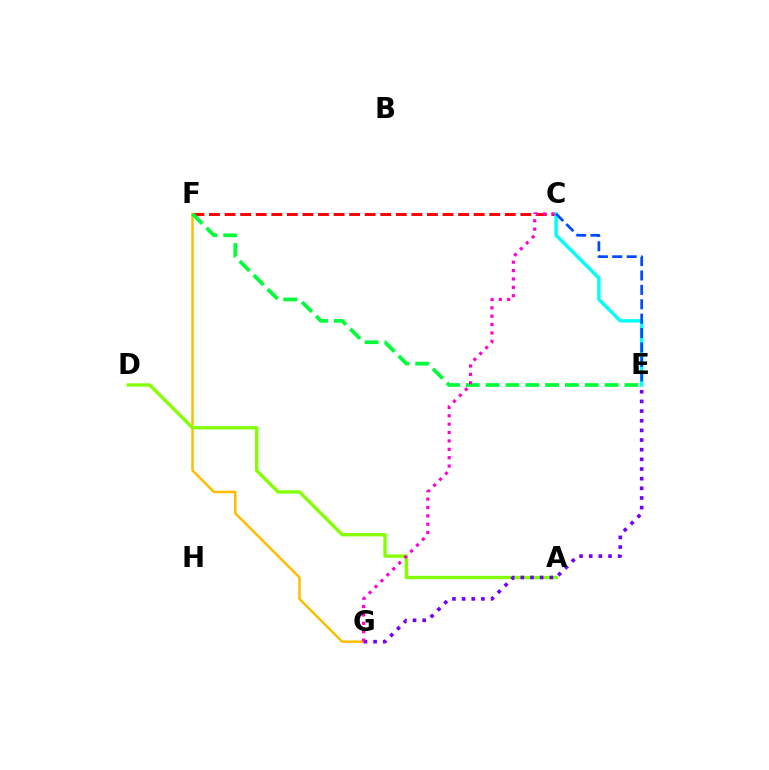{('F', 'G'): [{'color': '#ffbd00', 'line_style': 'solid', 'thickness': 1.8}], ('C', 'F'): [{'color': '#ff0000', 'line_style': 'dashed', 'thickness': 2.11}], ('A', 'D'): [{'color': '#84ff00', 'line_style': 'solid', 'thickness': 2.4}], ('E', 'G'): [{'color': '#7200ff', 'line_style': 'dotted', 'thickness': 2.62}], ('C', 'E'): [{'color': '#00fff6', 'line_style': 'solid', 'thickness': 2.45}, {'color': '#004bff', 'line_style': 'dashed', 'thickness': 1.96}], ('E', 'F'): [{'color': '#00ff39', 'line_style': 'dashed', 'thickness': 2.69}], ('C', 'G'): [{'color': '#ff00cf', 'line_style': 'dotted', 'thickness': 2.28}]}